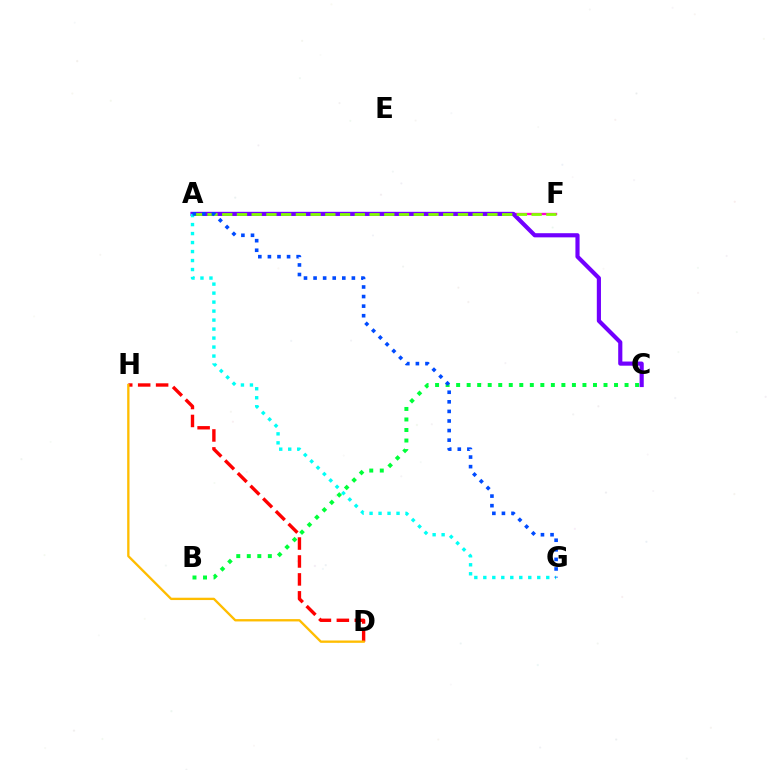{('B', 'C'): [{'color': '#00ff39', 'line_style': 'dotted', 'thickness': 2.86}], ('A', 'F'): [{'color': '#ff00cf', 'line_style': 'solid', 'thickness': 1.69}, {'color': '#84ff00', 'line_style': 'dashed', 'thickness': 2.0}], ('A', 'C'): [{'color': '#7200ff', 'line_style': 'solid', 'thickness': 2.99}], ('D', 'H'): [{'color': '#ff0000', 'line_style': 'dashed', 'thickness': 2.44}, {'color': '#ffbd00', 'line_style': 'solid', 'thickness': 1.68}], ('A', 'G'): [{'color': '#00fff6', 'line_style': 'dotted', 'thickness': 2.44}, {'color': '#004bff', 'line_style': 'dotted', 'thickness': 2.6}]}